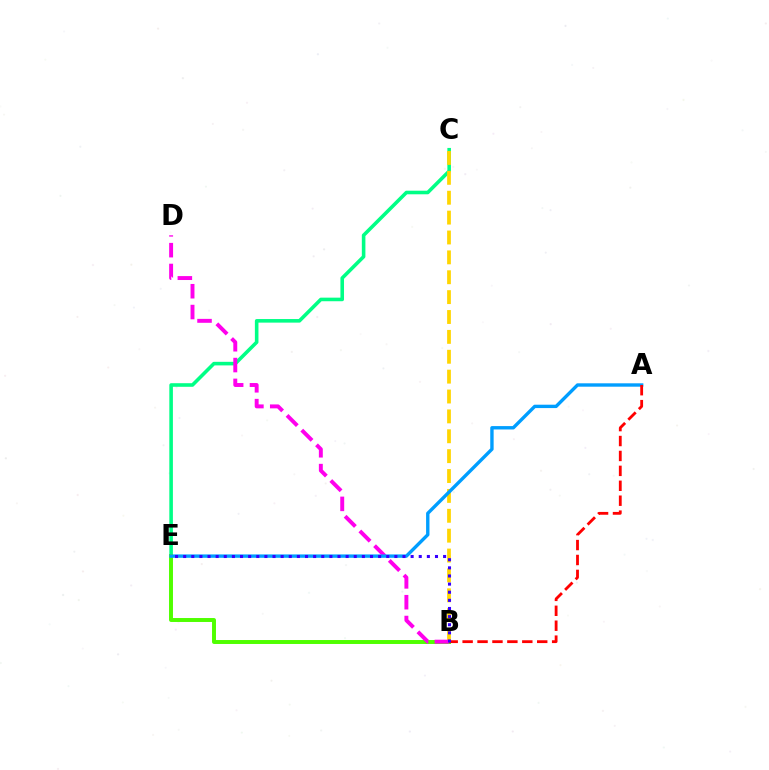{('C', 'E'): [{'color': '#00ff86', 'line_style': 'solid', 'thickness': 2.58}], ('B', 'E'): [{'color': '#4fff00', 'line_style': 'solid', 'thickness': 2.84}, {'color': '#3700ff', 'line_style': 'dotted', 'thickness': 2.21}], ('B', 'C'): [{'color': '#ffd500', 'line_style': 'dashed', 'thickness': 2.7}], ('B', 'D'): [{'color': '#ff00ed', 'line_style': 'dashed', 'thickness': 2.83}], ('A', 'E'): [{'color': '#009eff', 'line_style': 'solid', 'thickness': 2.43}], ('A', 'B'): [{'color': '#ff0000', 'line_style': 'dashed', 'thickness': 2.03}]}